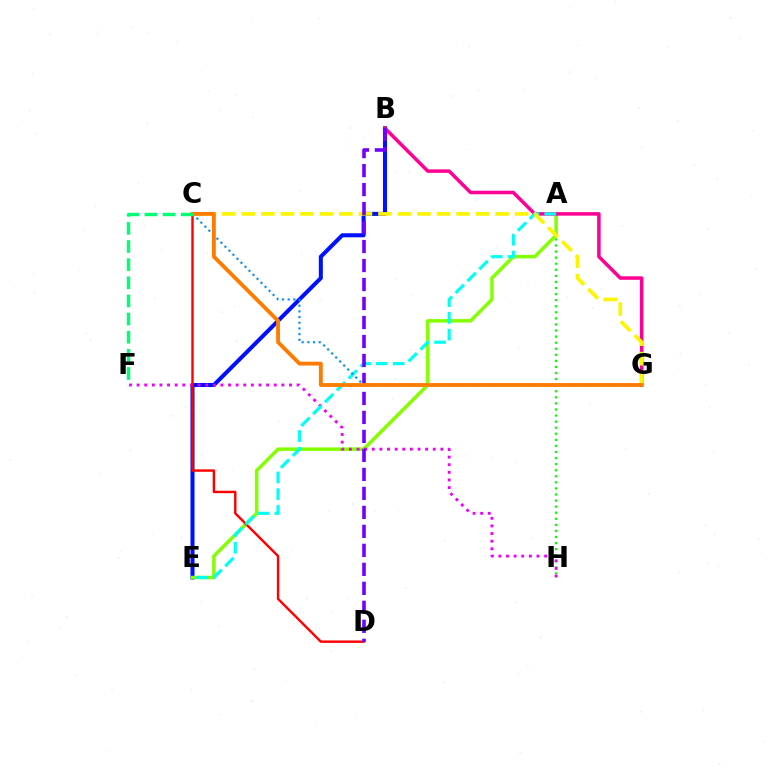{('A', 'H'): [{'color': '#08ff00', 'line_style': 'dotted', 'thickness': 1.65}], ('B', 'E'): [{'color': '#0010ff', 'line_style': 'solid', 'thickness': 2.91}], ('A', 'E'): [{'color': '#84ff00', 'line_style': 'solid', 'thickness': 2.52}, {'color': '#00fff6', 'line_style': 'dashed', 'thickness': 2.28}], ('F', 'H'): [{'color': '#ee00ff', 'line_style': 'dotted', 'thickness': 2.07}], ('B', 'G'): [{'color': '#ff0094', 'line_style': 'solid', 'thickness': 2.53}], ('C', 'D'): [{'color': '#ff0000', 'line_style': 'solid', 'thickness': 1.74}], ('C', 'G'): [{'color': '#008cff', 'line_style': 'dotted', 'thickness': 1.54}, {'color': '#fcf500', 'line_style': 'dashed', 'thickness': 2.65}, {'color': '#ff7c00', 'line_style': 'solid', 'thickness': 2.78}], ('B', 'D'): [{'color': '#7200ff', 'line_style': 'dashed', 'thickness': 2.58}], ('C', 'F'): [{'color': '#00ff74', 'line_style': 'dashed', 'thickness': 2.46}]}